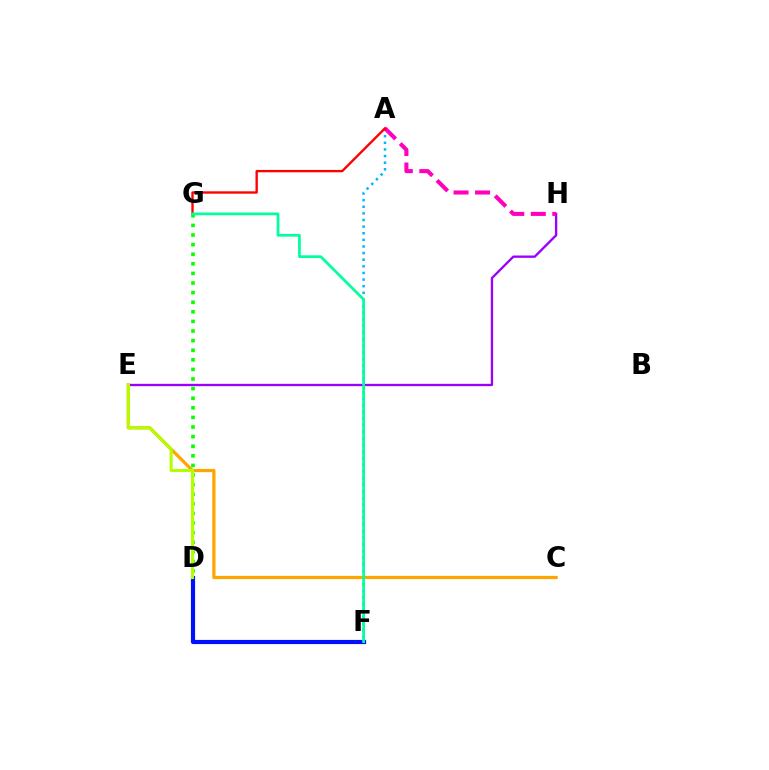{('A', 'F'): [{'color': '#00b5ff', 'line_style': 'dotted', 'thickness': 1.8}], ('E', 'H'): [{'color': '#9b00ff', 'line_style': 'solid', 'thickness': 1.68}], ('C', 'E'): [{'color': '#ffa500', 'line_style': 'solid', 'thickness': 2.32}], ('D', 'G'): [{'color': '#08ff00', 'line_style': 'dotted', 'thickness': 2.61}], ('A', 'H'): [{'color': '#ff00bd', 'line_style': 'dashed', 'thickness': 2.92}], ('A', 'G'): [{'color': '#ff0000', 'line_style': 'solid', 'thickness': 1.7}], ('D', 'F'): [{'color': '#0010ff', 'line_style': 'solid', 'thickness': 3.0}], ('D', 'E'): [{'color': '#b3ff00', 'line_style': 'solid', 'thickness': 2.23}], ('F', 'G'): [{'color': '#00ff9d', 'line_style': 'solid', 'thickness': 1.96}]}